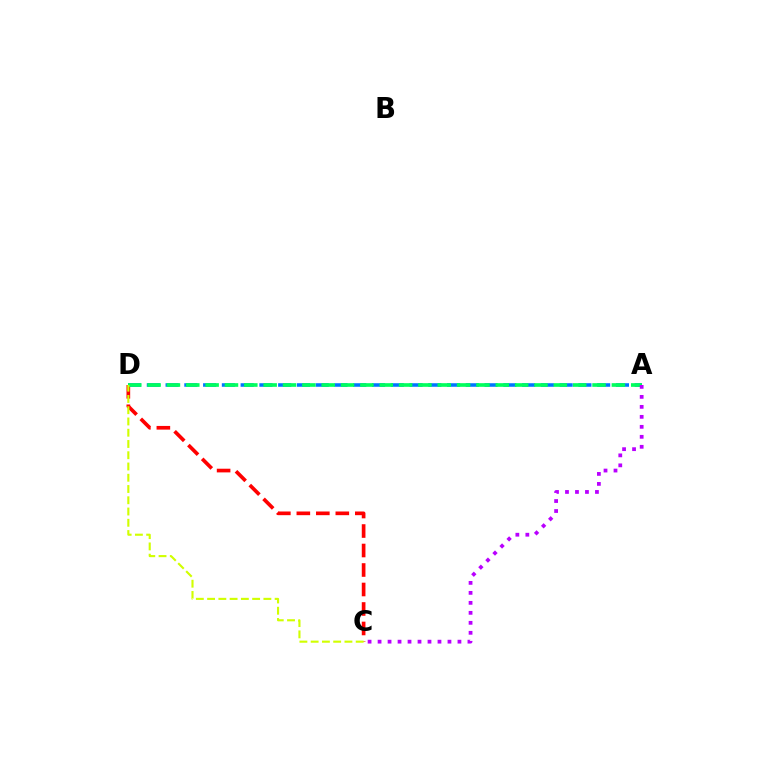{('C', 'D'): [{'color': '#ff0000', 'line_style': 'dashed', 'thickness': 2.65}, {'color': '#d1ff00', 'line_style': 'dashed', 'thickness': 1.53}], ('A', 'D'): [{'color': '#0074ff', 'line_style': 'dashed', 'thickness': 2.55}, {'color': '#00ff5c', 'line_style': 'dashed', 'thickness': 2.63}], ('A', 'C'): [{'color': '#b900ff', 'line_style': 'dotted', 'thickness': 2.71}]}